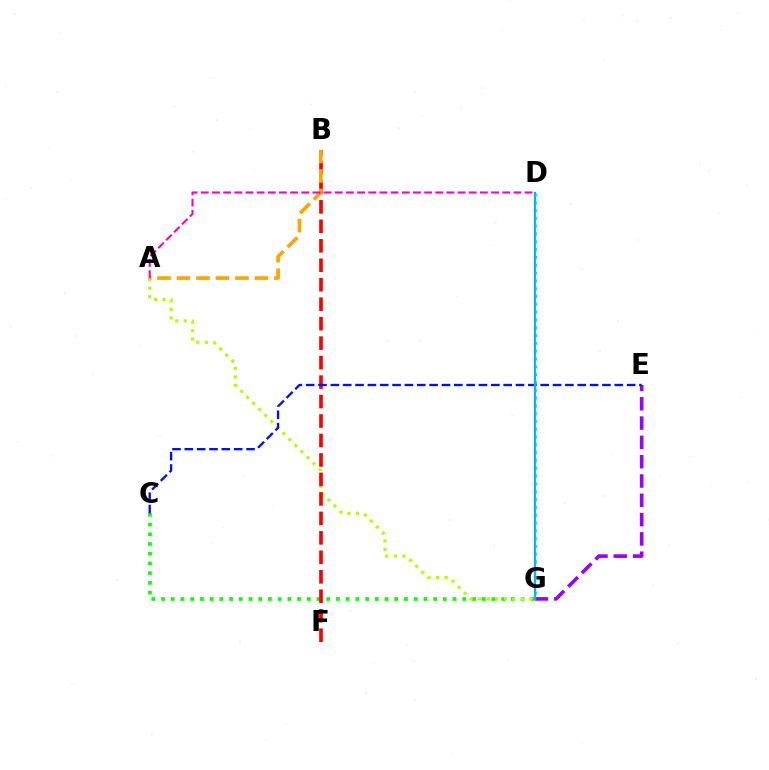{('C', 'G'): [{'color': '#08ff00', 'line_style': 'dotted', 'thickness': 2.64}], ('D', 'G'): [{'color': '#00ff9d', 'line_style': 'dotted', 'thickness': 2.12}, {'color': '#00b5ff', 'line_style': 'solid', 'thickness': 1.63}], ('A', 'G'): [{'color': '#b3ff00', 'line_style': 'dotted', 'thickness': 2.31}], ('B', 'F'): [{'color': '#ff0000', 'line_style': 'dashed', 'thickness': 2.65}], ('E', 'G'): [{'color': '#9b00ff', 'line_style': 'dashed', 'thickness': 2.62}], ('A', 'B'): [{'color': '#ffa500', 'line_style': 'dashed', 'thickness': 2.65}], ('A', 'D'): [{'color': '#ff00bd', 'line_style': 'dashed', 'thickness': 1.52}], ('C', 'E'): [{'color': '#0010ff', 'line_style': 'dashed', 'thickness': 1.68}]}